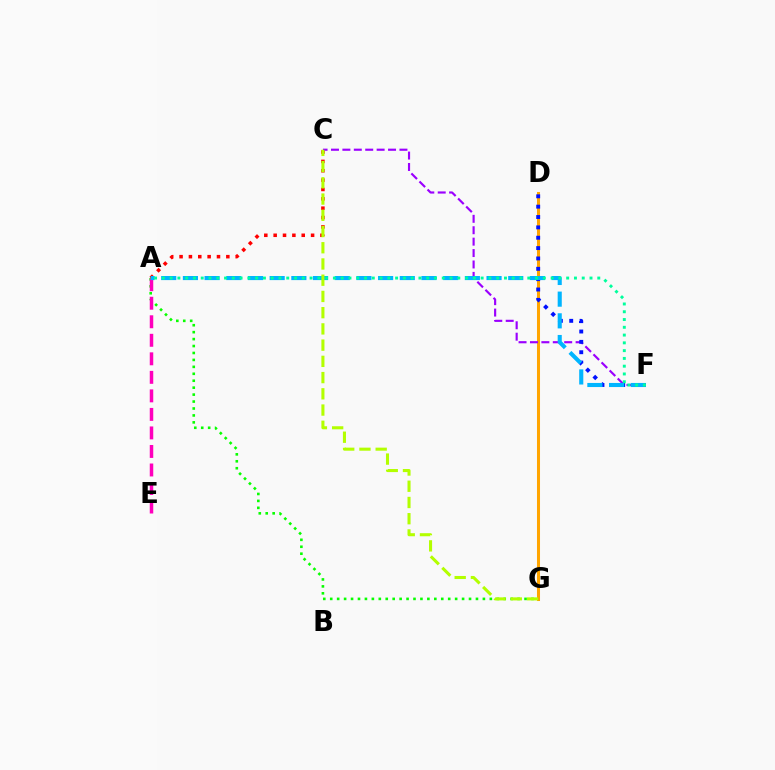{('D', 'G'): [{'color': '#ffa500', 'line_style': 'solid', 'thickness': 2.18}], ('A', 'C'): [{'color': '#ff0000', 'line_style': 'dotted', 'thickness': 2.54}], ('A', 'G'): [{'color': '#08ff00', 'line_style': 'dotted', 'thickness': 1.89}], ('A', 'E'): [{'color': '#ff00bd', 'line_style': 'dashed', 'thickness': 2.52}], ('C', 'F'): [{'color': '#9b00ff', 'line_style': 'dashed', 'thickness': 1.55}], ('D', 'F'): [{'color': '#0010ff', 'line_style': 'dotted', 'thickness': 2.81}], ('A', 'F'): [{'color': '#00b5ff', 'line_style': 'dashed', 'thickness': 2.95}, {'color': '#00ff9d', 'line_style': 'dotted', 'thickness': 2.11}], ('C', 'G'): [{'color': '#b3ff00', 'line_style': 'dashed', 'thickness': 2.2}]}